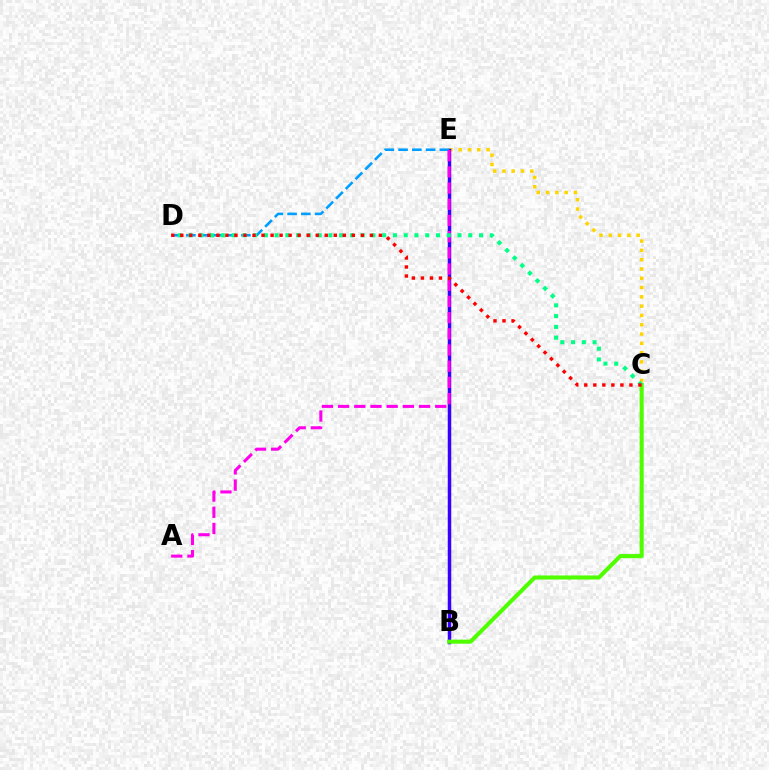{('C', 'E'): [{'color': '#ffd500', 'line_style': 'dotted', 'thickness': 2.53}], ('B', 'E'): [{'color': '#3700ff', 'line_style': 'solid', 'thickness': 2.51}], ('D', 'E'): [{'color': '#009eff', 'line_style': 'dashed', 'thickness': 1.87}], ('A', 'E'): [{'color': '#ff00ed', 'line_style': 'dashed', 'thickness': 2.2}], ('B', 'C'): [{'color': '#4fff00', 'line_style': 'solid', 'thickness': 2.93}], ('C', 'D'): [{'color': '#00ff86', 'line_style': 'dotted', 'thickness': 2.92}, {'color': '#ff0000', 'line_style': 'dotted', 'thickness': 2.45}]}